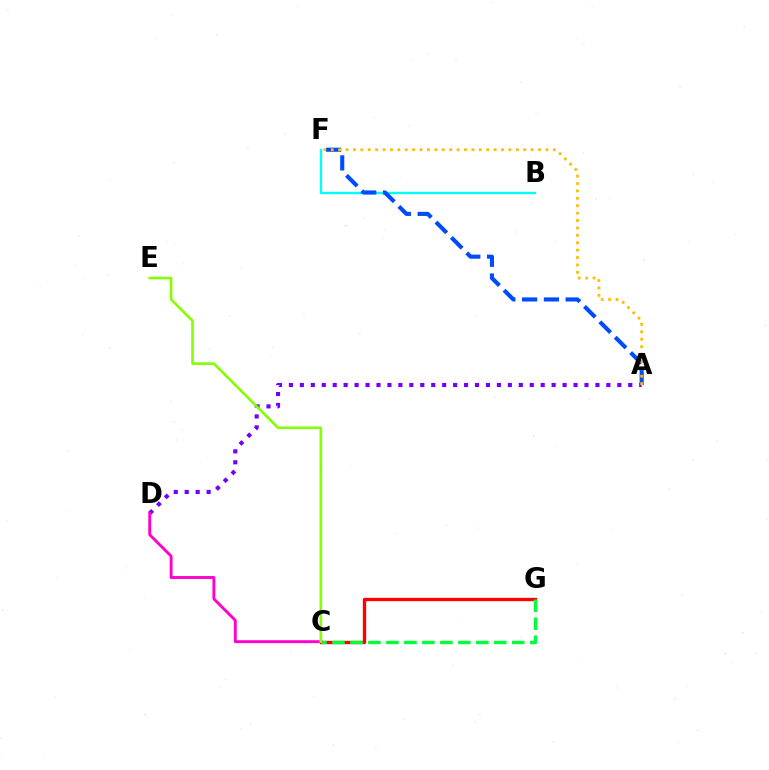{('A', 'D'): [{'color': '#7200ff', 'line_style': 'dotted', 'thickness': 2.97}], ('C', 'G'): [{'color': '#ff0000', 'line_style': 'solid', 'thickness': 2.41}, {'color': '#00ff39', 'line_style': 'dashed', 'thickness': 2.44}], ('B', 'F'): [{'color': '#00fff6', 'line_style': 'solid', 'thickness': 1.71}], ('A', 'F'): [{'color': '#004bff', 'line_style': 'dashed', 'thickness': 2.96}, {'color': '#ffbd00', 'line_style': 'dotted', 'thickness': 2.01}], ('C', 'D'): [{'color': '#ff00cf', 'line_style': 'solid', 'thickness': 2.09}], ('C', 'E'): [{'color': '#84ff00', 'line_style': 'solid', 'thickness': 1.87}]}